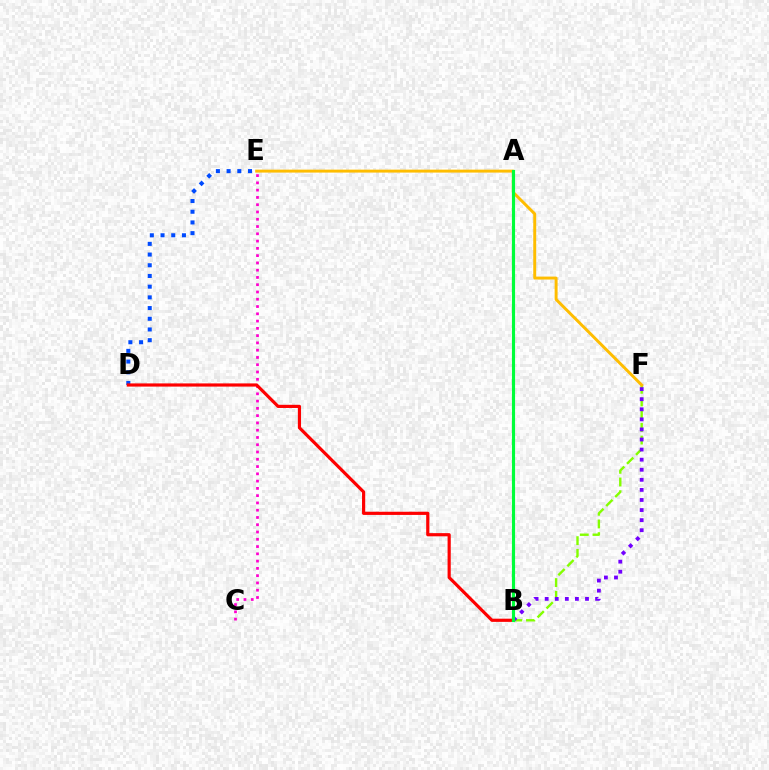{('D', 'E'): [{'color': '#004bff', 'line_style': 'dotted', 'thickness': 2.91}], ('B', 'F'): [{'color': '#84ff00', 'line_style': 'dashed', 'thickness': 1.73}, {'color': '#7200ff', 'line_style': 'dotted', 'thickness': 2.74}], ('E', 'F'): [{'color': '#ffbd00', 'line_style': 'solid', 'thickness': 2.12}], ('C', 'E'): [{'color': '#ff00cf', 'line_style': 'dotted', 'thickness': 1.98}], ('A', 'B'): [{'color': '#00fff6', 'line_style': 'solid', 'thickness': 2.0}, {'color': '#00ff39', 'line_style': 'solid', 'thickness': 2.26}], ('B', 'D'): [{'color': '#ff0000', 'line_style': 'solid', 'thickness': 2.29}]}